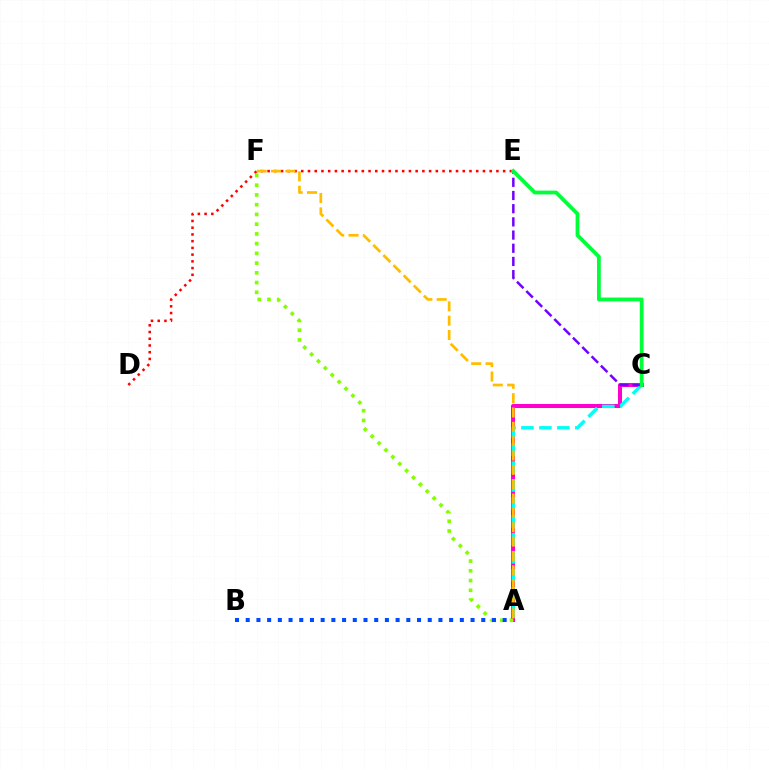{('A', 'C'): [{'color': '#ff00cf', 'line_style': 'solid', 'thickness': 2.9}, {'color': '#00fff6', 'line_style': 'dashed', 'thickness': 2.44}], ('D', 'E'): [{'color': '#ff0000', 'line_style': 'dotted', 'thickness': 1.83}], ('C', 'E'): [{'color': '#7200ff', 'line_style': 'dashed', 'thickness': 1.79}, {'color': '#00ff39', 'line_style': 'solid', 'thickness': 2.72}], ('A', 'F'): [{'color': '#84ff00', 'line_style': 'dotted', 'thickness': 2.64}, {'color': '#ffbd00', 'line_style': 'dashed', 'thickness': 1.95}], ('A', 'B'): [{'color': '#004bff', 'line_style': 'dotted', 'thickness': 2.91}]}